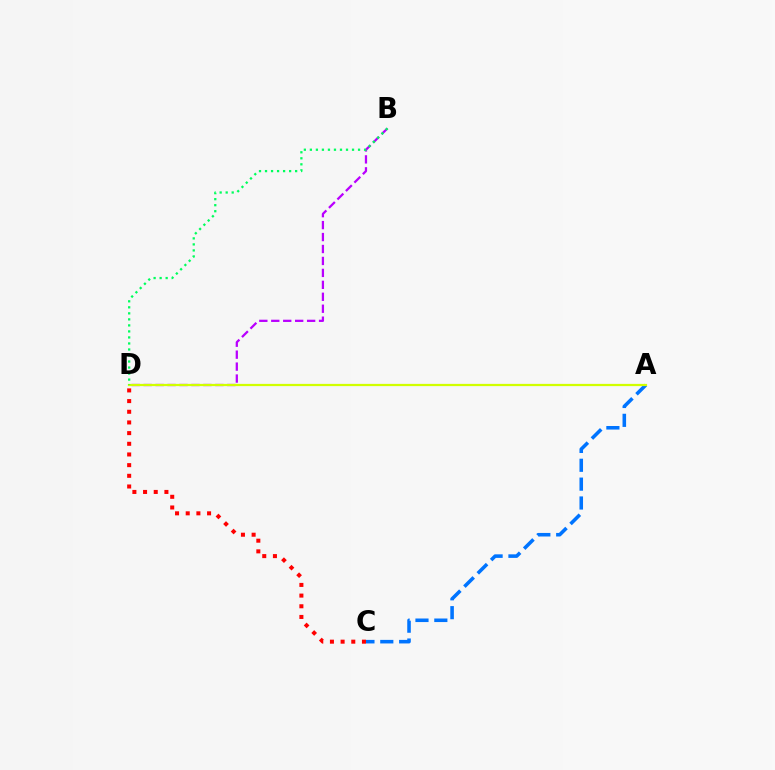{('A', 'C'): [{'color': '#0074ff', 'line_style': 'dashed', 'thickness': 2.56}], ('B', 'D'): [{'color': '#b900ff', 'line_style': 'dashed', 'thickness': 1.62}, {'color': '#00ff5c', 'line_style': 'dotted', 'thickness': 1.64}], ('C', 'D'): [{'color': '#ff0000', 'line_style': 'dotted', 'thickness': 2.9}], ('A', 'D'): [{'color': '#d1ff00', 'line_style': 'solid', 'thickness': 1.61}]}